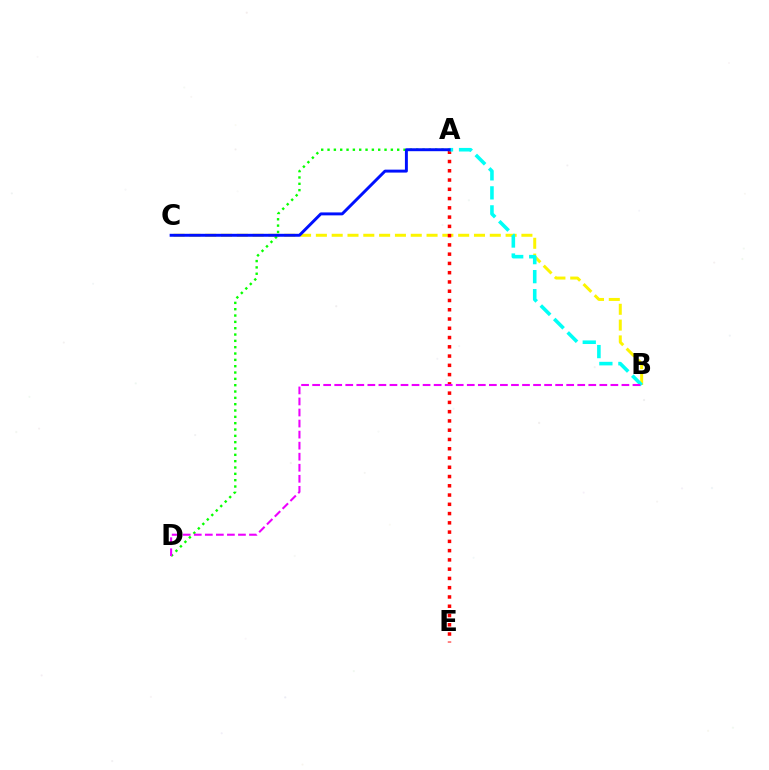{('B', 'C'): [{'color': '#fcf500', 'line_style': 'dashed', 'thickness': 2.15}], ('A', 'D'): [{'color': '#08ff00', 'line_style': 'dotted', 'thickness': 1.72}], ('A', 'E'): [{'color': '#ff0000', 'line_style': 'dotted', 'thickness': 2.52}], ('A', 'B'): [{'color': '#00fff6', 'line_style': 'dashed', 'thickness': 2.58}], ('B', 'D'): [{'color': '#ee00ff', 'line_style': 'dashed', 'thickness': 1.5}], ('A', 'C'): [{'color': '#0010ff', 'line_style': 'solid', 'thickness': 2.12}]}